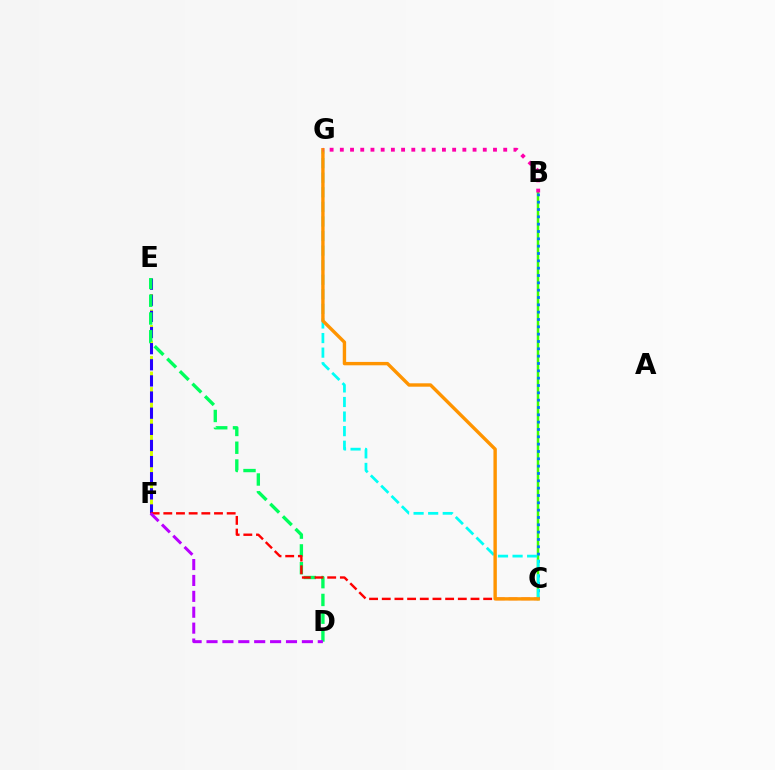{('E', 'F'): [{'color': '#d1ff00', 'line_style': 'dashed', 'thickness': 2.11}, {'color': '#2500ff', 'line_style': 'dashed', 'thickness': 2.19}], ('B', 'C'): [{'color': '#3dff00', 'line_style': 'solid', 'thickness': 1.8}, {'color': '#0074ff', 'line_style': 'dotted', 'thickness': 1.99}], ('D', 'E'): [{'color': '#00ff5c', 'line_style': 'dashed', 'thickness': 2.41}], ('C', 'F'): [{'color': '#ff0000', 'line_style': 'dashed', 'thickness': 1.72}], ('D', 'F'): [{'color': '#b900ff', 'line_style': 'dashed', 'thickness': 2.16}], ('C', 'G'): [{'color': '#00fff6', 'line_style': 'dashed', 'thickness': 1.98}, {'color': '#ff9400', 'line_style': 'solid', 'thickness': 2.44}], ('B', 'G'): [{'color': '#ff00ac', 'line_style': 'dotted', 'thickness': 2.77}]}